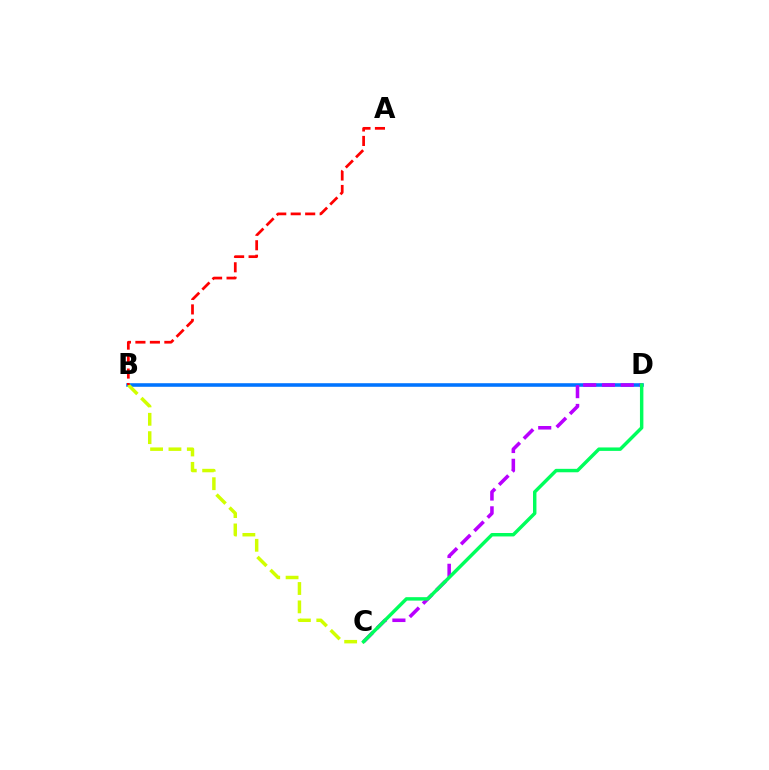{('B', 'D'): [{'color': '#0074ff', 'line_style': 'solid', 'thickness': 2.57}], ('C', 'D'): [{'color': '#b900ff', 'line_style': 'dashed', 'thickness': 2.55}, {'color': '#00ff5c', 'line_style': 'solid', 'thickness': 2.48}], ('B', 'C'): [{'color': '#d1ff00', 'line_style': 'dashed', 'thickness': 2.5}], ('A', 'B'): [{'color': '#ff0000', 'line_style': 'dashed', 'thickness': 1.97}]}